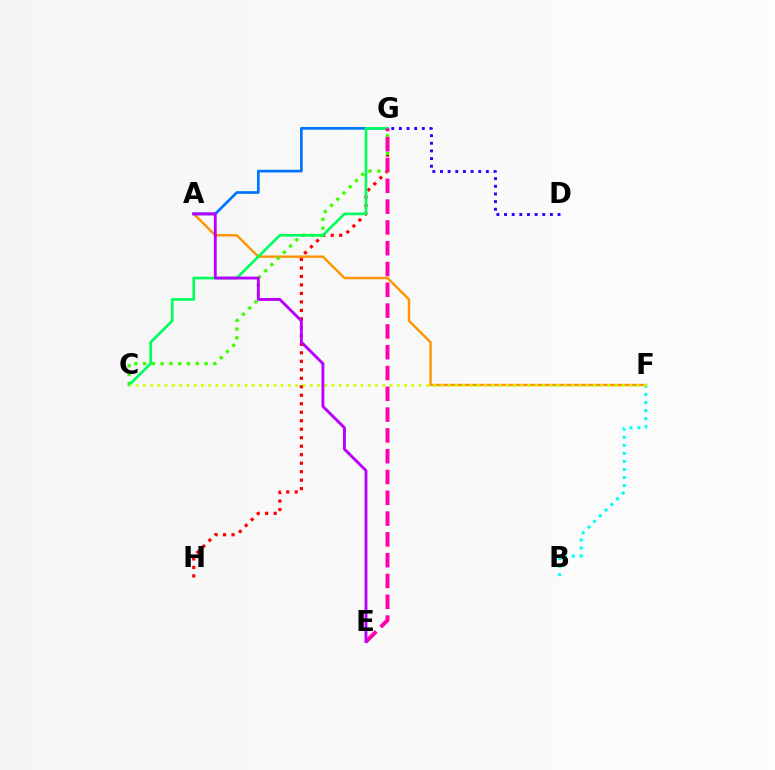{('A', 'F'): [{'color': '#ff9400', 'line_style': 'solid', 'thickness': 1.73}], ('B', 'F'): [{'color': '#00fff6', 'line_style': 'dotted', 'thickness': 2.18}], ('A', 'G'): [{'color': '#0074ff', 'line_style': 'solid', 'thickness': 1.94}], ('G', 'H'): [{'color': '#ff0000', 'line_style': 'dotted', 'thickness': 2.31}], ('C', 'G'): [{'color': '#3dff00', 'line_style': 'dotted', 'thickness': 2.39}, {'color': '#00ff5c', 'line_style': 'solid', 'thickness': 1.92}], ('C', 'F'): [{'color': '#d1ff00', 'line_style': 'dotted', 'thickness': 1.97}], ('E', 'G'): [{'color': '#ff00ac', 'line_style': 'dashed', 'thickness': 2.83}], ('A', 'E'): [{'color': '#b900ff', 'line_style': 'solid', 'thickness': 2.07}], ('D', 'G'): [{'color': '#2500ff', 'line_style': 'dotted', 'thickness': 2.08}]}